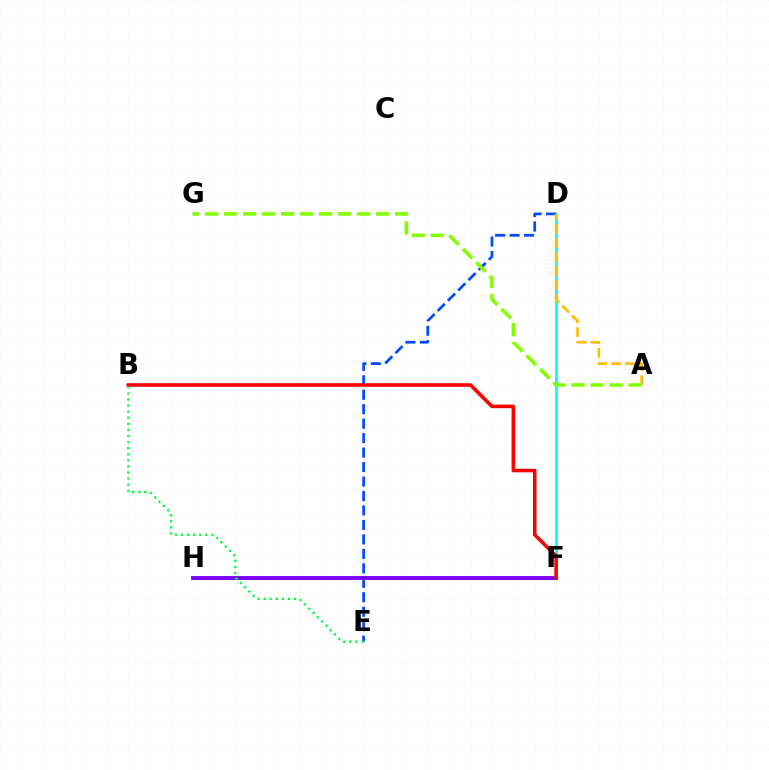{('D', 'F'): [{'color': '#00fff6', 'line_style': 'solid', 'thickness': 1.94}], ('D', 'E'): [{'color': '#004bff', 'line_style': 'dashed', 'thickness': 1.96}], ('A', 'D'): [{'color': '#ffbd00', 'line_style': 'dashed', 'thickness': 1.9}], ('F', 'H'): [{'color': '#ff00cf', 'line_style': 'solid', 'thickness': 2.55}, {'color': '#7200ff', 'line_style': 'solid', 'thickness': 2.62}], ('B', 'F'): [{'color': '#ff0000', 'line_style': 'solid', 'thickness': 2.57}], ('B', 'E'): [{'color': '#00ff39', 'line_style': 'dotted', 'thickness': 1.65}], ('A', 'G'): [{'color': '#84ff00', 'line_style': 'dashed', 'thickness': 2.58}]}